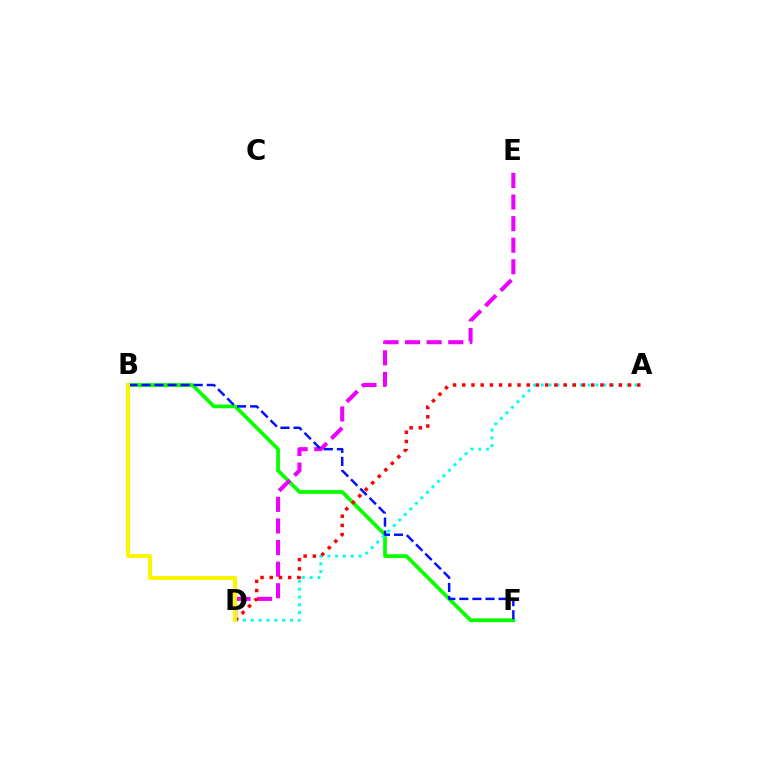{('B', 'F'): [{'color': '#08ff00', 'line_style': 'solid', 'thickness': 2.7}, {'color': '#0010ff', 'line_style': 'dashed', 'thickness': 1.77}], ('A', 'D'): [{'color': '#00fff6', 'line_style': 'dotted', 'thickness': 2.12}, {'color': '#ff0000', 'line_style': 'dotted', 'thickness': 2.5}], ('D', 'E'): [{'color': '#ee00ff', 'line_style': 'dashed', 'thickness': 2.93}], ('B', 'D'): [{'color': '#fcf500', 'line_style': 'solid', 'thickness': 2.9}]}